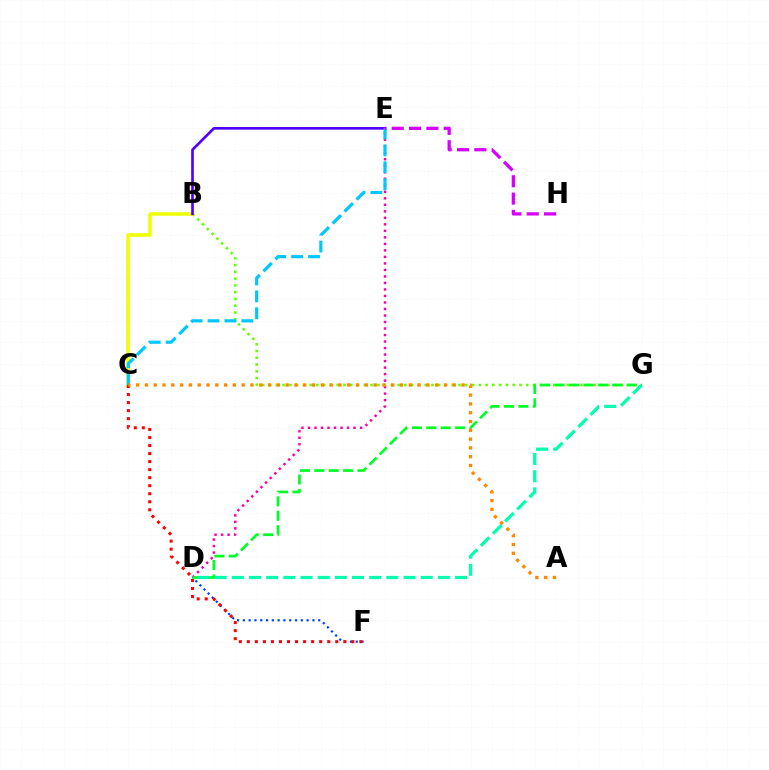{('D', 'E'): [{'color': '#ff00a0', 'line_style': 'dotted', 'thickness': 1.77}], ('D', 'F'): [{'color': '#003fff', 'line_style': 'dotted', 'thickness': 1.57}], ('B', 'G'): [{'color': '#66ff00', 'line_style': 'dotted', 'thickness': 1.84}], ('B', 'C'): [{'color': '#eeff00', 'line_style': 'solid', 'thickness': 2.53}], ('B', 'E'): [{'color': '#4f00ff', 'line_style': 'solid', 'thickness': 1.91}], ('D', 'G'): [{'color': '#00ff27', 'line_style': 'dashed', 'thickness': 1.96}, {'color': '#00ffaf', 'line_style': 'dashed', 'thickness': 2.33}], ('C', 'F'): [{'color': '#ff0000', 'line_style': 'dotted', 'thickness': 2.18}], ('C', 'E'): [{'color': '#00c7ff', 'line_style': 'dashed', 'thickness': 2.3}], ('A', 'C'): [{'color': '#ff8800', 'line_style': 'dotted', 'thickness': 2.39}], ('E', 'H'): [{'color': '#d600ff', 'line_style': 'dashed', 'thickness': 2.36}]}